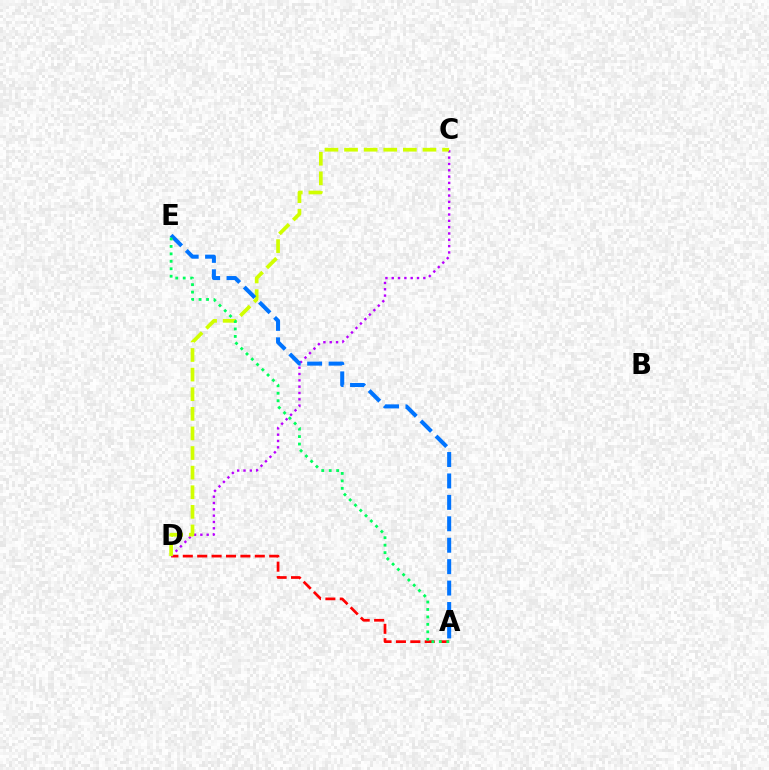{('A', 'D'): [{'color': '#ff0000', 'line_style': 'dashed', 'thickness': 1.96}], ('C', 'D'): [{'color': '#b900ff', 'line_style': 'dotted', 'thickness': 1.72}, {'color': '#d1ff00', 'line_style': 'dashed', 'thickness': 2.66}], ('A', 'E'): [{'color': '#0074ff', 'line_style': 'dashed', 'thickness': 2.91}, {'color': '#00ff5c', 'line_style': 'dotted', 'thickness': 2.03}]}